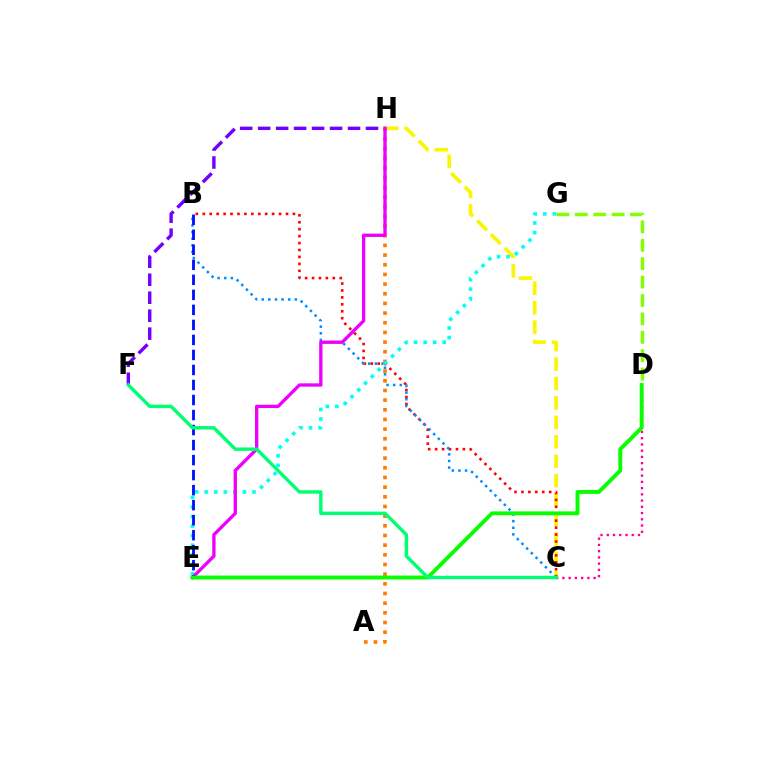{('C', 'H'): [{'color': '#fcf500', 'line_style': 'dashed', 'thickness': 2.64}], ('F', 'H'): [{'color': '#7200ff', 'line_style': 'dashed', 'thickness': 2.44}], ('B', 'C'): [{'color': '#ff0000', 'line_style': 'dotted', 'thickness': 1.88}, {'color': '#008cff', 'line_style': 'dotted', 'thickness': 1.8}], ('A', 'H'): [{'color': '#ff7c00', 'line_style': 'dotted', 'thickness': 2.63}], ('E', 'G'): [{'color': '#00fff6', 'line_style': 'dotted', 'thickness': 2.6}], ('E', 'H'): [{'color': '#ee00ff', 'line_style': 'solid', 'thickness': 2.4}], ('C', 'D'): [{'color': '#ff0094', 'line_style': 'dotted', 'thickness': 1.7}], ('B', 'E'): [{'color': '#0010ff', 'line_style': 'dashed', 'thickness': 2.04}], ('D', 'E'): [{'color': '#08ff00', 'line_style': 'solid', 'thickness': 2.8}], ('C', 'F'): [{'color': '#00ff74', 'line_style': 'solid', 'thickness': 2.46}], ('D', 'G'): [{'color': '#84ff00', 'line_style': 'dashed', 'thickness': 2.5}]}